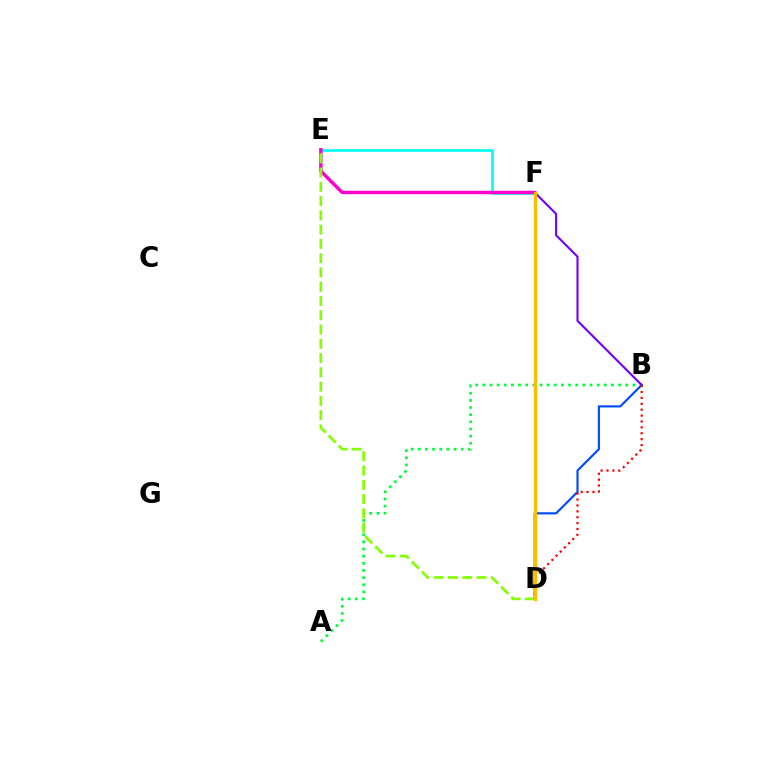{('A', 'B'): [{'color': '#00ff39', 'line_style': 'dotted', 'thickness': 1.94}], ('E', 'F'): [{'color': '#00fff6', 'line_style': 'solid', 'thickness': 1.92}, {'color': '#ff00cf', 'line_style': 'solid', 'thickness': 2.46}], ('B', 'F'): [{'color': '#7200ff', 'line_style': 'solid', 'thickness': 1.52}], ('B', 'D'): [{'color': '#004bff', 'line_style': 'solid', 'thickness': 1.55}, {'color': '#ff0000', 'line_style': 'dotted', 'thickness': 1.6}], ('D', 'E'): [{'color': '#84ff00', 'line_style': 'dashed', 'thickness': 1.94}], ('D', 'F'): [{'color': '#ffbd00', 'line_style': 'solid', 'thickness': 2.37}]}